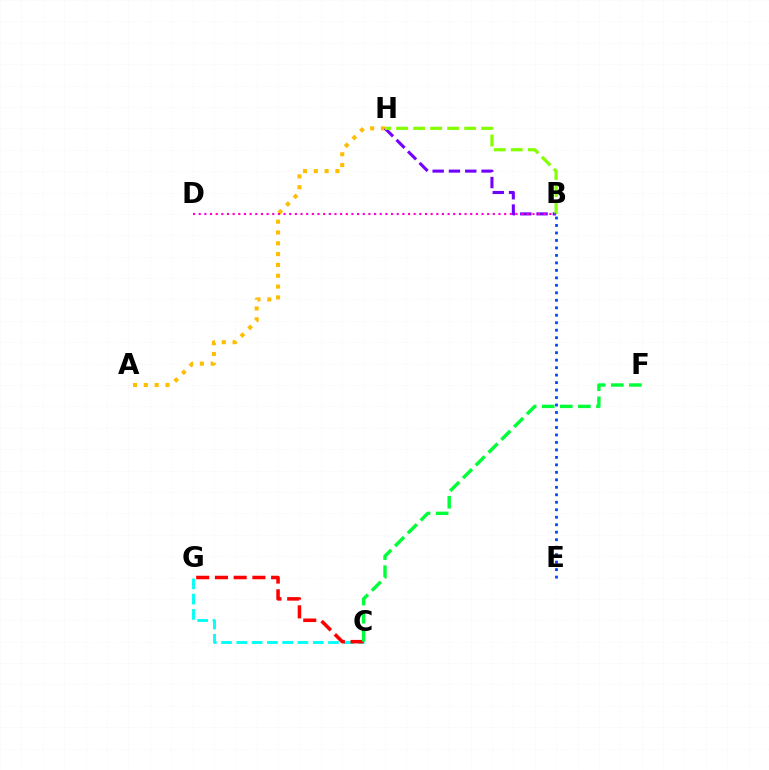{('A', 'H'): [{'color': '#ffbd00', 'line_style': 'dotted', 'thickness': 2.94}], ('B', 'H'): [{'color': '#7200ff', 'line_style': 'dashed', 'thickness': 2.21}, {'color': '#84ff00', 'line_style': 'dashed', 'thickness': 2.31}], ('C', 'G'): [{'color': '#00fff6', 'line_style': 'dashed', 'thickness': 2.08}, {'color': '#ff0000', 'line_style': 'dashed', 'thickness': 2.54}], ('B', 'D'): [{'color': '#ff00cf', 'line_style': 'dotted', 'thickness': 1.54}], ('B', 'E'): [{'color': '#004bff', 'line_style': 'dotted', 'thickness': 2.03}], ('C', 'F'): [{'color': '#00ff39', 'line_style': 'dashed', 'thickness': 2.46}]}